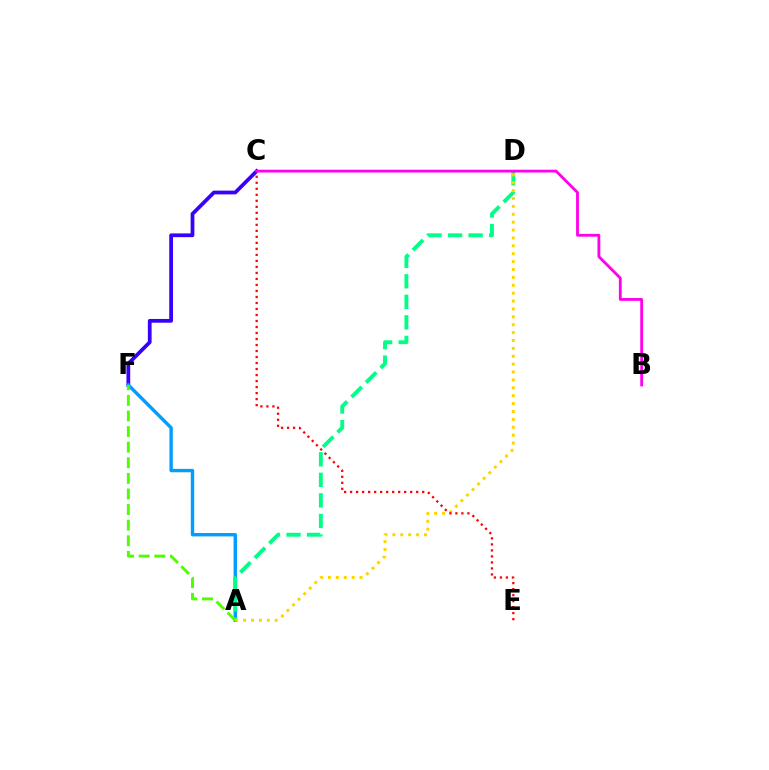{('C', 'F'): [{'color': '#3700ff', 'line_style': 'solid', 'thickness': 2.7}], ('A', 'F'): [{'color': '#009eff', 'line_style': 'solid', 'thickness': 2.44}, {'color': '#4fff00', 'line_style': 'dashed', 'thickness': 2.12}], ('A', 'D'): [{'color': '#00ff86', 'line_style': 'dashed', 'thickness': 2.79}, {'color': '#ffd500', 'line_style': 'dotted', 'thickness': 2.14}], ('C', 'E'): [{'color': '#ff0000', 'line_style': 'dotted', 'thickness': 1.63}], ('B', 'C'): [{'color': '#ff00ed', 'line_style': 'solid', 'thickness': 2.02}]}